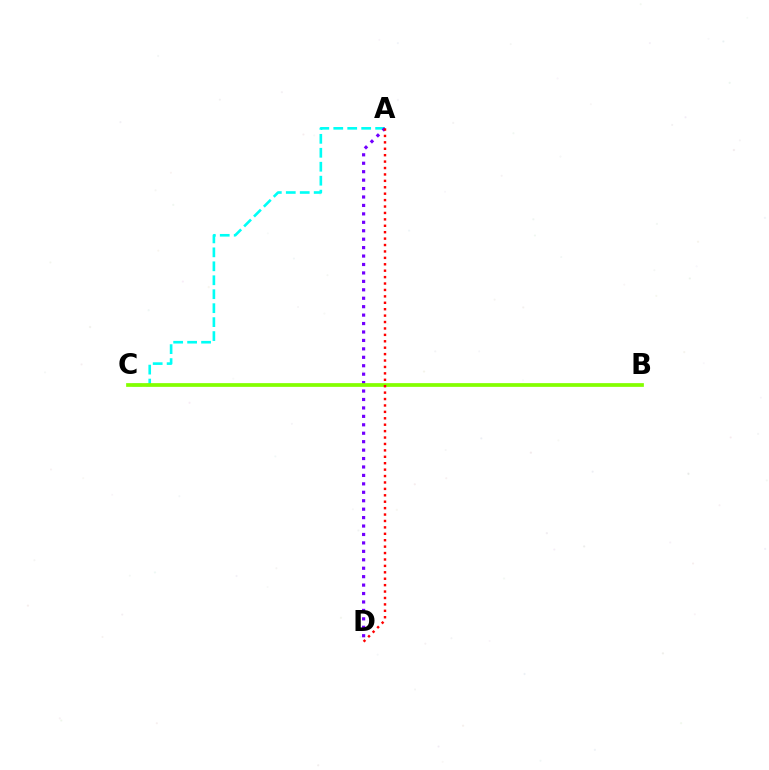{('A', 'C'): [{'color': '#00fff6', 'line_style': 'dashed', 'thickness': 1.9}], ('A', 'D'): [{'color': '#7200ff', 'line_style': 'dotted', 'thickness': 2.29}, {'color': '#ff0000', 'line_style': 'dotted', 'thickness': 1.74}], ('B', 'C'): [{'color': '#84ff00', 'line_style': 'solid', 'thickness': 2.68}]}